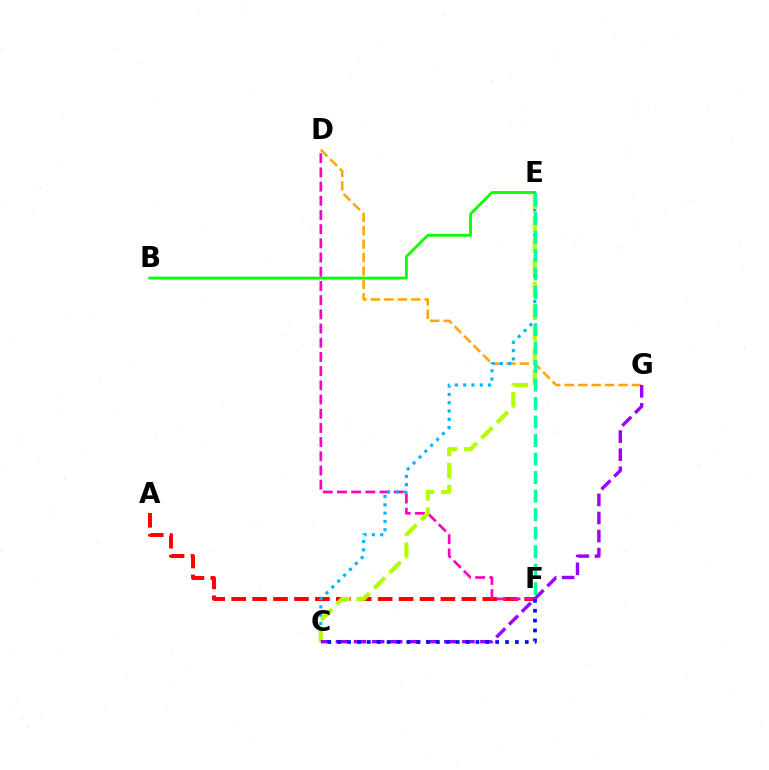{('A', 'F'): [{'color': '#ff0000', 'line_style': 'dashed', 'thickness': 2.84}], ('D', 'F'): [{'color': '#ff00bd', 'line_style': 'dashed', 'thickness': 1.93}], ('B', 'E'): [{'color': '#08ff00', 'line_style': 'solid', 'thickness': 2.02}], ('D', 'G'): [{'color': '#ffa500', 'line_style': 'dashed', 'thickness': 1.82}], ('C', 'E'): [{'color': '#00b5ff', 'line_style': 'dotted', 'thickness': 2.26}, {'color': '#b3ff00', 'line_style': 'dashed', 'thickness': 2.98}], ('C', 'G'): [{'color': '#9b00ff', 'line_style': 'dashed', 'thickness': 2.45}], ('E', 'F'): [{'color': '#00ff9d', 'line_style': 'dashed', 'thickness': 2.51}], ('C', 'F'): [{'color': '#0010ff', 'line_style': 'dotted', 'thickness': 2.68}]}